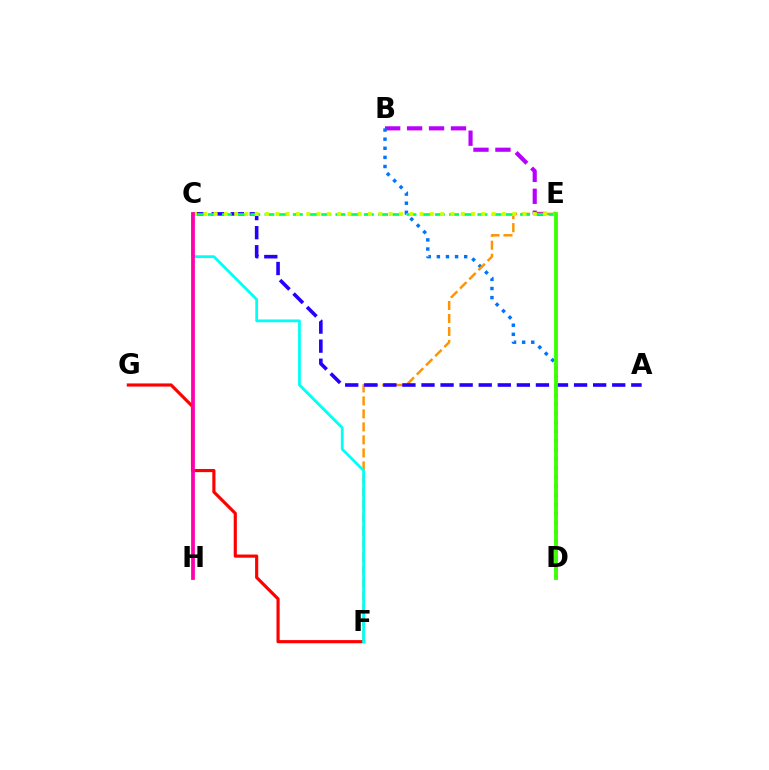{('B', 'E'): [{'color': '#b900ff', 'line_style': 'dashed', 'thickness': 2.98}], ('B', 'D'): [{'color': '#0074ff', 'line_style': 'dotted', 'thickness': 2.48}], ('F', 'G'): [{'color': '#ff0000', 'line_style': 'solid', 'thickness': 2.27}], ('E', 'F'): [{'color': '#ff9400', 'line_style': 'dashed', 'thickness': 1.77}], ('A', 'C'): [{'color': '#2500ff', 'line_style': 'dashed', 'thickness': 2.59}], ('C', 'E'): [{'color': '#00ff5c', 'line_style': 'dashed', 'thickness': 1.93}, {'color': '#d1ff00', 'line_style': 'dotted', 'thickness': 2.8}], ('C', 'F'): [{'color': '#00fff6', 'line_style': 'solid', 'thickness': 2.0}], ('C', 'H'): [{'color': '#ff00ac', 'line_style': 'solid', 'thickness': 2.7}], ('D', 'E'): [{'color': '#3dff00', 'line_style': 'solid', 'thickness': 2.75}]}